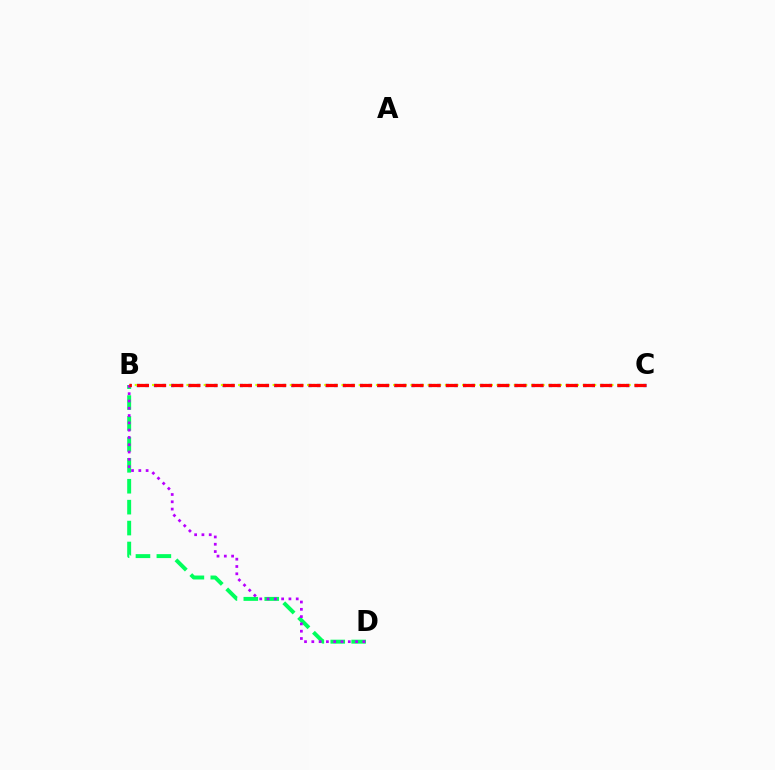{('B', 'D'): [{'color': '#00ff5c', 'line_style': 'dashed', 'thickness': 2.84}, {'color': '#b900ff', 'line_style': 'dotted', 'thickness': 1.98}], ('B', 'C'): [{'color': '#0074ff', 'line_style': 'dotted', 'thickness': 2.33}, {'color': '#d1ff00', 'line_style': 'dotted', 'thickness': 1.56}, {'color': '#ff0000', 'line_style': 'dashed', 'thickness': 2.33}]}